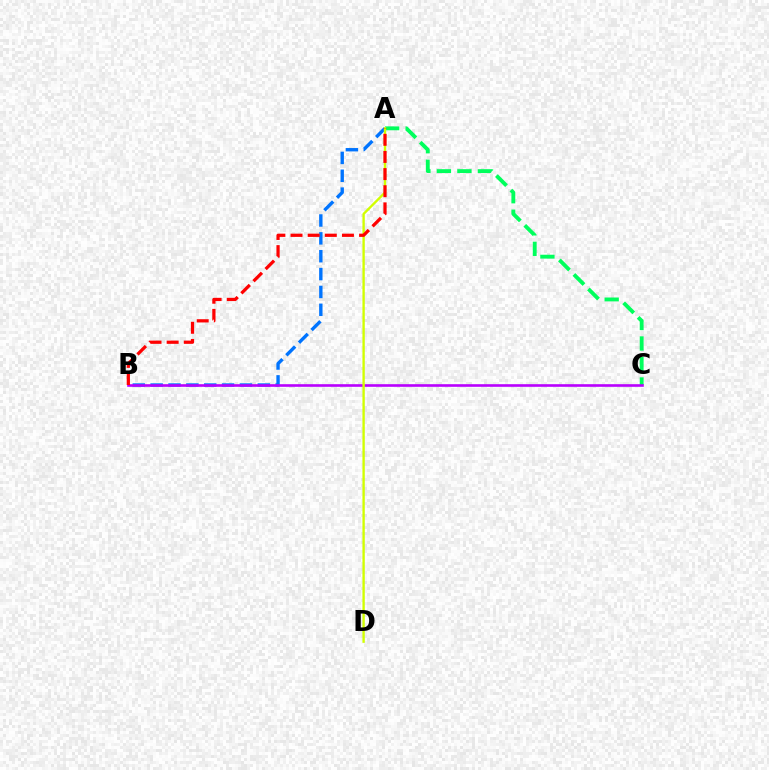{('A', 'C'): [{'color': '#00ff5c', 'line_style': 'dashed', 'thickness': 2.78}], ('A', 'B'): [{'color': '#0074ff', 'line_style': 'dashed', 'thickness': 2.43}, {'color': '#ff0000', 'line_style': 'dashed', 'thickness': 2.33}], ('B', 'C'): [{'color': '#b900ff', 'line_style': 'solid', 'thickness': 1.89}], ('A', 'D'): [{'color': '#d1ff00', 'line_style': 'solid', 'thickness': 1.7}]}